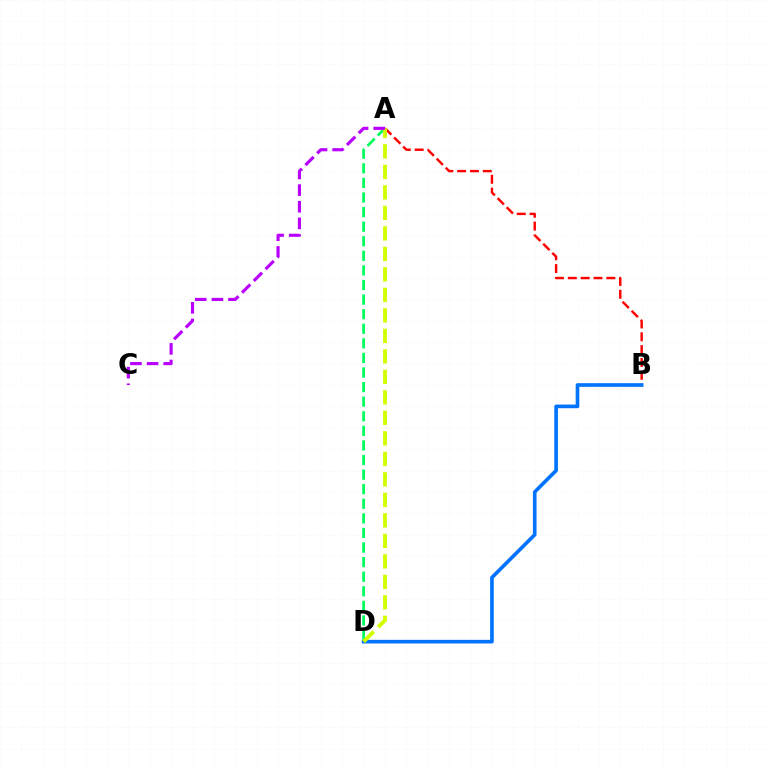{('A', 'D'): [{'color': '#00ff5c', 'line_style': 'dashed', 'thickness': 1.98}, {'color': '#d1ff00', 'line_style': 'dashed', 'thickness': 2.78}], ('A', 'B'): [{'color': '#ff0000', 'line_style': 'dashed', 'thickness': 1.74}], ('B', 'D'): [{'color': '#0074ff', 'line_style': 'solid', 'thickness': 2.62}], ('A', 'C'): [{'color': '#b900ff', 'line_style': 'dashed', 'thickness': 2.26}]}